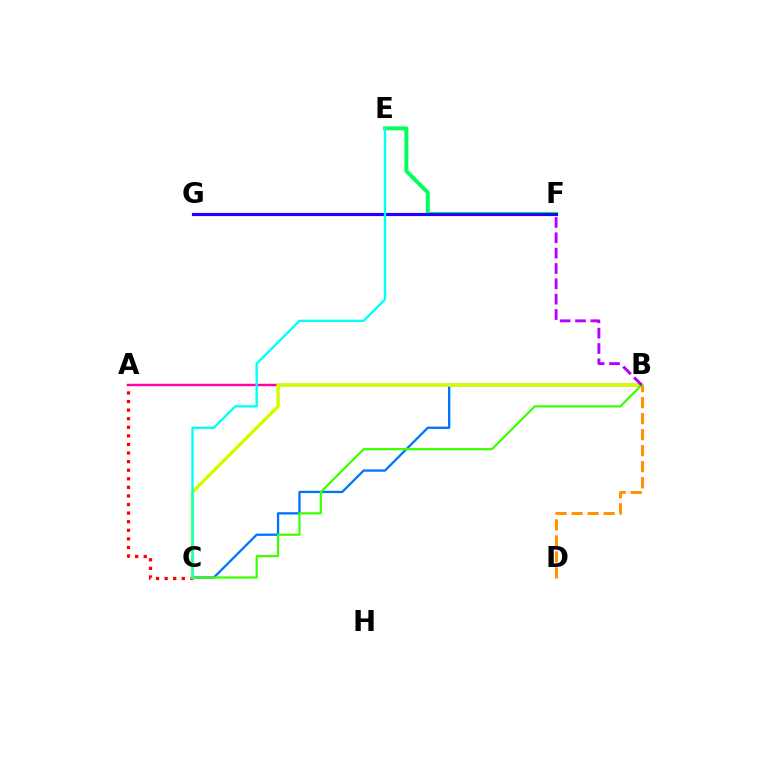{('B', 'C'): [{'color': '#0074ff', 'line_style': 'solid', 'thickness': 1.66}, {'color': '#d1ff00', 'line_style': 'solid', 'thickness': 2.49}, {'color': '#3dff00', 'line_style': 'solid', 'thickness': 1.59}], ('A', 'B'): [{'color': '#ff00ac', 'line_style': 'solid', 'thickness': 1.75}], ('A', 'C'): [{'color': '#ff0000', 'line_style': 'dotted', 'thickness': 2.33}], ('E', 'F'): [{'color': '#00ff5c', 'line_style': 'solid', 'thickness': 2.83}], ('F', 'G'): [{'color': '#2500ff', 'line_style': 'solid', 'thickness': 2.27}], ('B', 'F'): [{'color': '#b900ff', 'line_style': 'dashed', 'thickness': 2.09}], ('C', 'E'): [{'color': '#00fff6', 'line_style': 'solid', 'thickness': 1.68}], ('B', 'D'): [{'color': '#ff9400', 'line_style': 'dashed', 'thickness': 2.18}]}